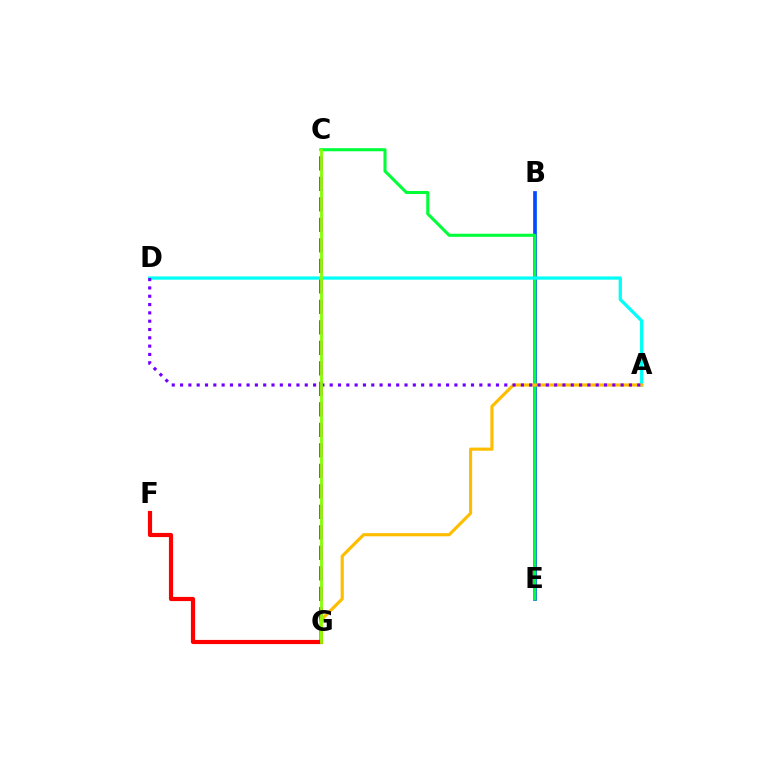{('B', 'E'): [{'color': '#004bff', 'line_style': 'solid', 'thickness': 2.66}], ('C', 'E'): [{'color': '#00ff39', 'line_style': 'solid', 'thickness': 2.21}], ('C', 'G'): [{'color': '#ff00cf', 'line_style': 'dashed', 'thickness': 2.78}, {'color': '#84ff00', 'line_style': 'solid', 'thickness': 2.01}], ('A', 'D'): [{'color': '#00fff6', 'line_style': 'solid', 'thickness': 2.34}, {'color': '#7200ff', 'line_style': 'dotted', 'thickness': 2.26}], ('A', 'G'): [{'color': '#ffbd00', 'line_style': 'solid', 'thickness': 2.26}], ('F', 'G'): [{'color': '#ff0000', 'line_style': 'solid', 'thickness': 3.0}]}